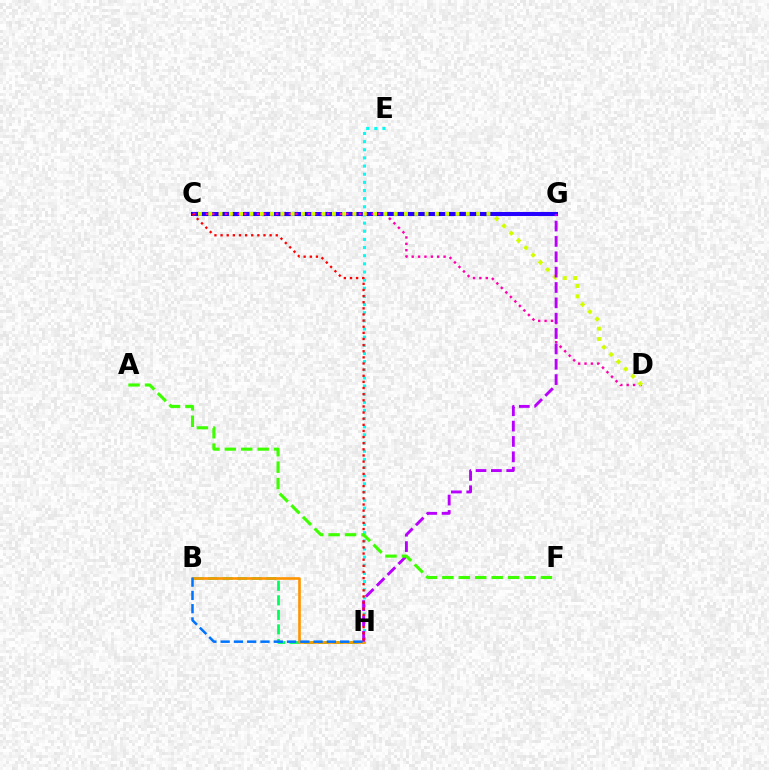{('E', 'H'): [{'color': '#00fff6', 'line_style': 'dotted', 'thickness': 2.21}], ('C', 'G'): [{'color': '#2500ff', 'line_style': 'solid', 'thickness': 2.94}], ('B', 'H'): [{'color': '#00ff5c', 'line_style': 'dashed', 'thickness': 1.97}, {'color': '#ff9400', 'line_style': 'solid', 'thickness': 1.9}, {'color': '#0074ff', 'line_style': 'dashed', 'thickness': 1.8}], ('C', 'D'): [{'color': '#ff00ac', 'line_style': 'dotted', 'thickness': 1.73}, {'color': '#d1ff00', 'line_style': 'dotted', 'thickness': 2.8}], ('G', 'H'): [{'color': '#b900ff', 'line_style': 'dashed', 'thickness': 2.09}], ('C', 'H'): [{'color': '#ff0000', 'line_style': 'dotted', 'thickness': 1.67}], ('A', 'F'): [{'color': '#3dff00', 'line_style': 'dashed', 'thickness': 2.23}]}